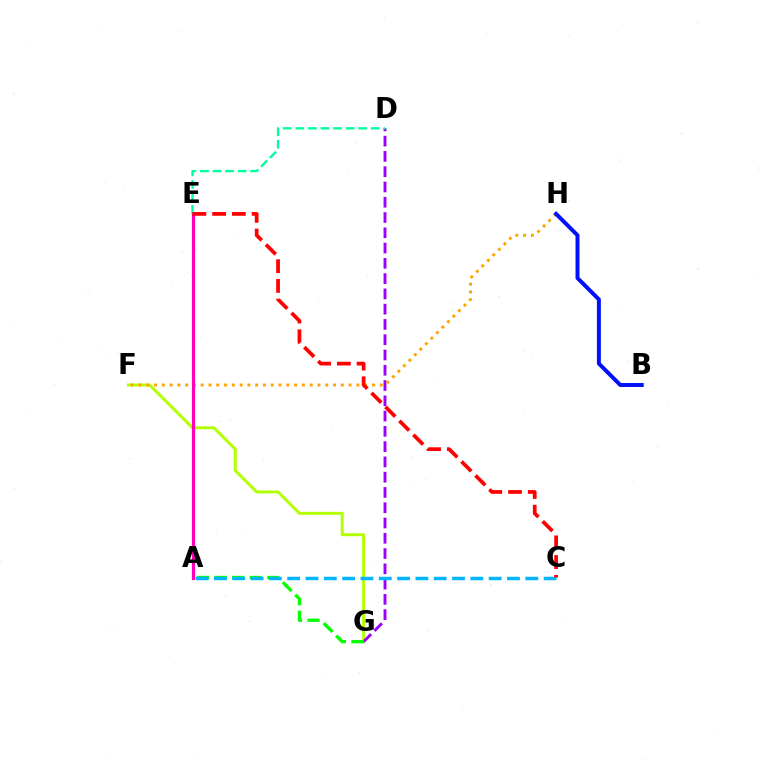{('F', 'G'): [{'color': '#b3ff00', 'line_style': 'solid', 'thickness': 2.14}], ('D', 'G'): [{'color': '#9b00ff', 'line_style': 'dashed', 'thickness': 2.08}], ('F', 'H'): [{'color': '#ffa500', 'line_style': 'dotted', 'thickness': 2.11}], ('A', 'G'): [{'color': '#08ff00', 'line_style': 'dashed', 'thickness': 2.39}], ('B', 'H'): [{'color': '#0010ff', 'line_style': 'solid', 'thickness': 2.85}], ('A', 'C'): [{'color': '#00b5ff', 'line_style': 'dashed', 'thickness': 2.49}], ('D', 'E'): [{'color': '#00ff9d', 'line_style': 'dashed', 'thickness': 1.71}], ('A', 'E'): [{'color': '#ff00bd', 'line_style': 'solid', 'thickness': 2.3}], ('C', 'E'): [{'color': '#ff0000', 'line_style': 'dashed', 'thickness': 2.68}]}